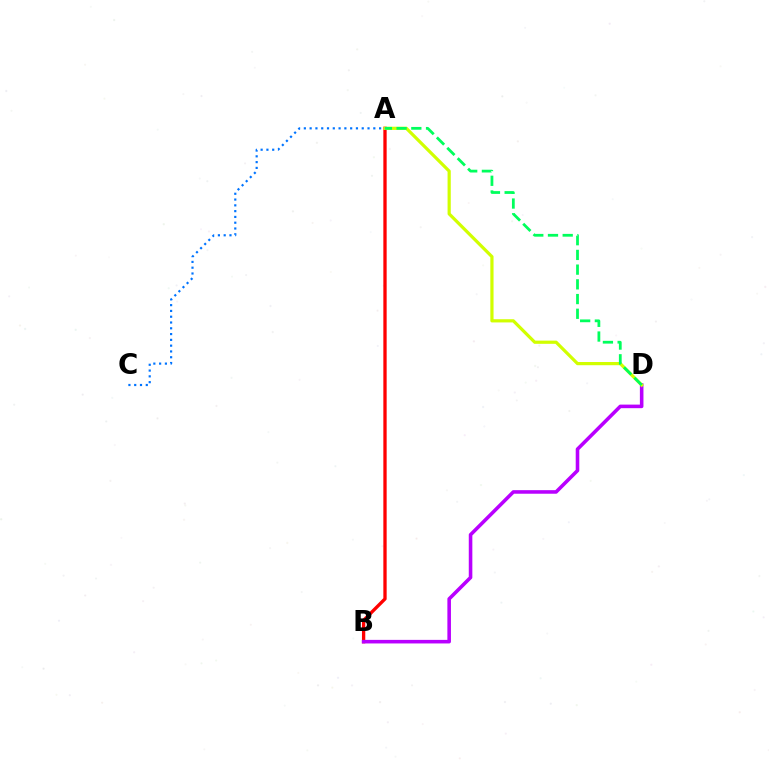{('A', 'B'): [{'color': '#ff0000', 'line_style': 'solid', 'thickness': 2.39}], ('B', 'D'): [{'color': '#b900ff', 'line_style': 'solid', 'thickness': 2.57}], ('A', 'D'): [{'color': '#d1ff00', 'line_style': 'solid', 'thickness': 2.31}, {'color': '#00ff5c', 'line_style': 'dashed', 'thickness': 2.0}], ('A', 'C'): [{'color': '#0074ff', 'line_style': 'dotted', 'thickness': 1.57}]}